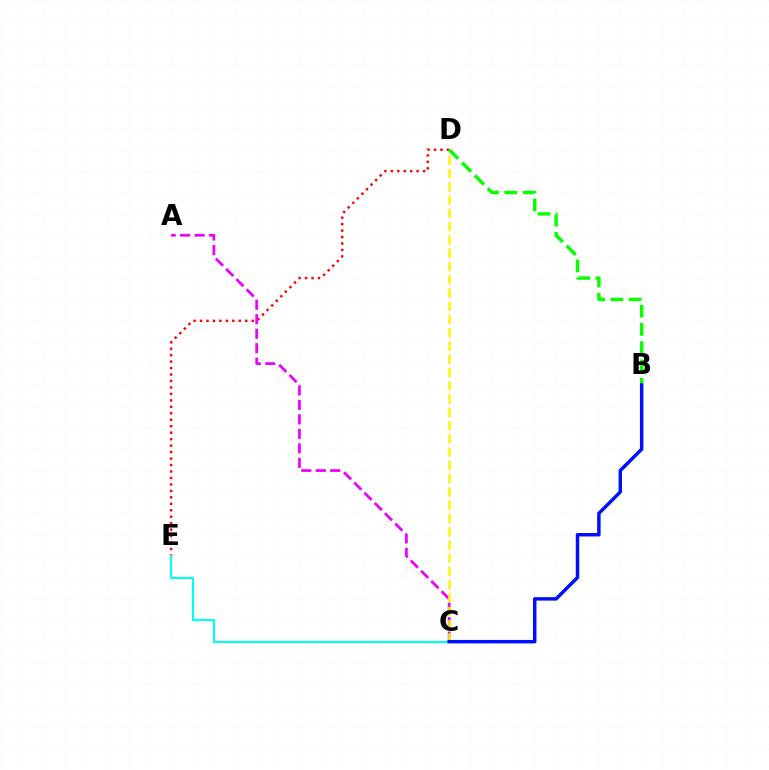{('D', 'E'): [{'color': '#ff0000', 'line_style': 'dotted', 'thickness': 1.76}], ('A', 'C'): [{'color': '#ee00ff', 'line_style': 'dashed', 'thickness': 1.97}], ('C', 'E'): [{'color': '#00fff6', 'line_style': 'solid', 'thickness': 1.53}], ('C', 'D'): [{'color': '#fcf500', 'line_style': 'dashed', 'thickness': 1.8}], ('B', 'D'): [{'color': '#08ff00', 'line_style': 'dashed', 'thickness': 2.48}], ('B', 'C'): [{'color': '#0010ff', 'line_style': 'solid', 'thickness': 2.49}]}